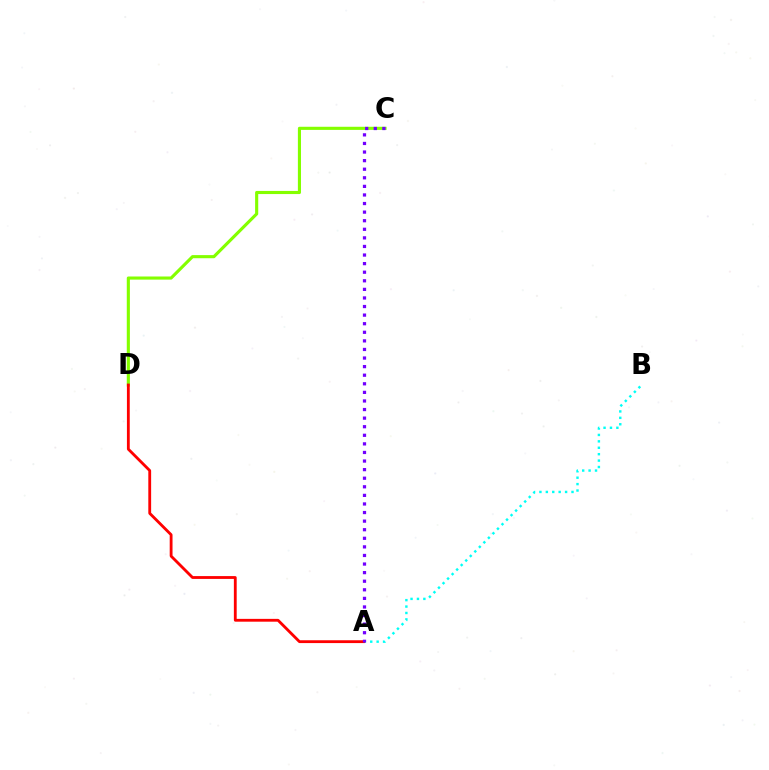{('C', 'D'): [{'color': '#84ff00', 'line_style': 'solid', 'thickness': 2.25}], ('A', 'B'): [{'color': '#00fff6', 'line_style': 'dotted', 'thickness': 1.74}], ('A', 'D'): [{'color': '#ff0000', 'line_style': 'solid', 'thickness': 2.03}], ('A', 'C'): [{'color': '#7200ff', 'line_style': 'dotted', 'thickness': 2.33}]}